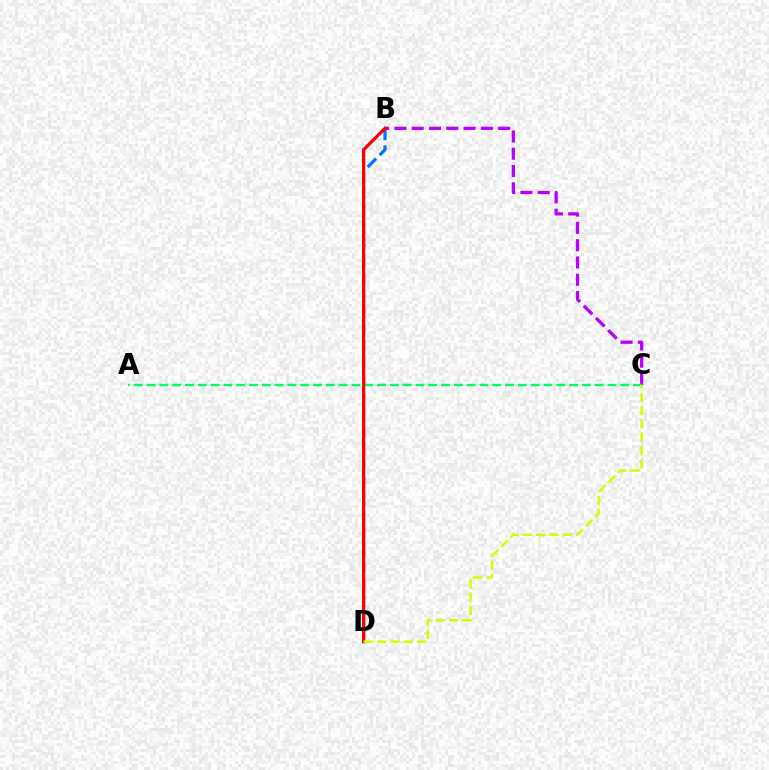{('B', 'D'): [{'color': '#0074ff', 'line_style': 'dashed', 'thickness': 2.31}, {'color': '#ff0000', 'line_style': 'solid', 'thickness': 2.35}], ('B', 'C'): [{'color': '#b900ff', 'line_style': 'dashed', 'thickness': 2.35}], ('A', 'C'): [{'color': '#00ff5c', 'line_style': 'dashed', 'thickness': 1.74}], ('C', 'D'): [{'color': '#d1ff00', 'line_style': 'dashed', 'thickness': 1.81}]}